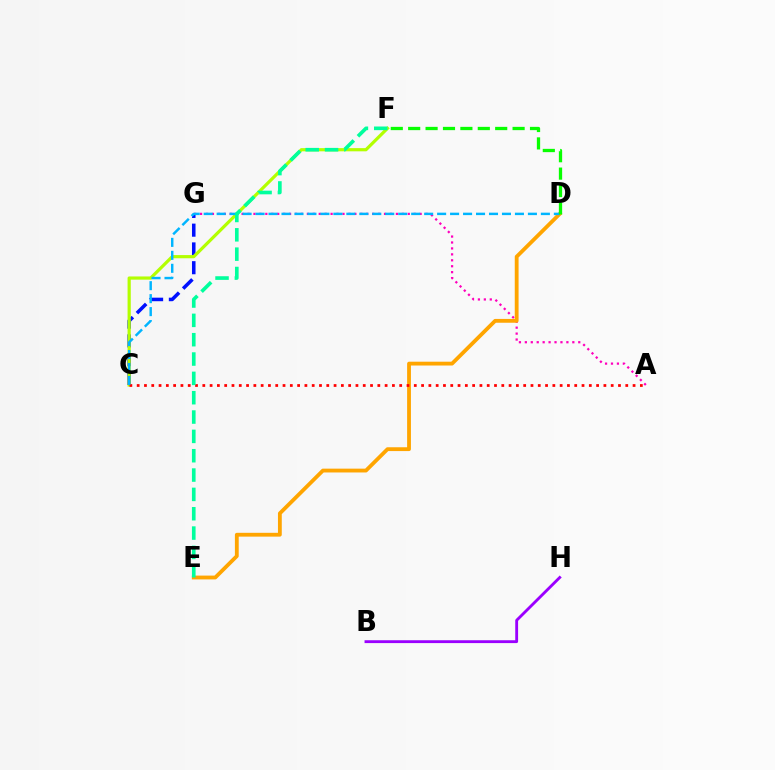{('A', 'G'): [{'color': '#ff00bd', 'line_style': 'dotted', 'thickness': 1.61}], ('D', 'E'): [{'color': '#ffa500', 'line_style': 'solid', 'thickness': 2.75}], ('C', 'G'): [{'color': '#0010ff', 'line_style': 'dashed', 'thickness': 2.55}], ('C', 'F'): [{'color': '#b3ff00', 'line_style': 'solid', 'thickness': 2.3}], ('A', 'C'): [{'color': '#ff0000', 'line_style': 'dotted', 'thickness': 1.98}], ('C', 'D'): [{'color': '#00b5ff', 'line_style': 'dashed', 'thickness': 1.76}], ('D', 'F'): [{'color': '#08ff00', 'line_style': 'dashed', 'thickness': 2.36}], ('E', 'F'): [{'color': '#00ff9d', 'line_style': 'dashed', 'thickness': 2.63}], ('B', 'H'): [{'color': '#9b00ff', 'line_style': 'solid', 'thickness': 2.05}]}